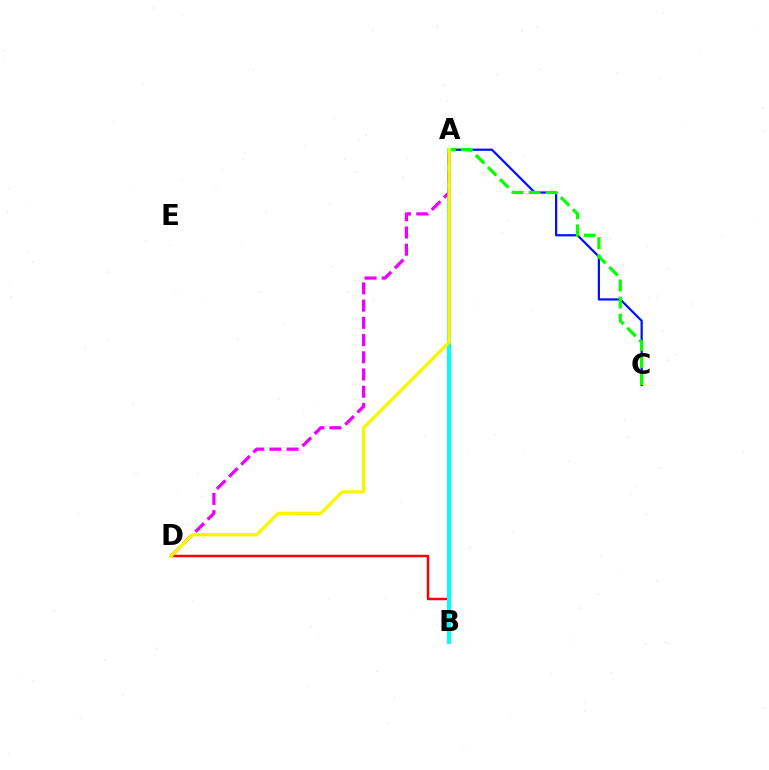{('A', 'C'): [{'color': '#0010ff', 'line_style': 'solid', 'thickness': 1.6}, {'color': '#08ff00', 'line_style': 'dashed', 'thickness': 2.32}], ('B', 'D'): [{'color': '#ff0000', 'line_style': 'solid', 'thickness': 1.78}], ('A', 'B'): [{'color': '#00fff6', 'line_style': 'solid', 'thickness': 2.89}], ('A', 'D'): [{'color': '#ee00ff', 'line_style': 'dashed', 'thickness': 2.34}, {'color': '#fcf500', 'line_style': 'solid', 'thickness': 2.38}]}